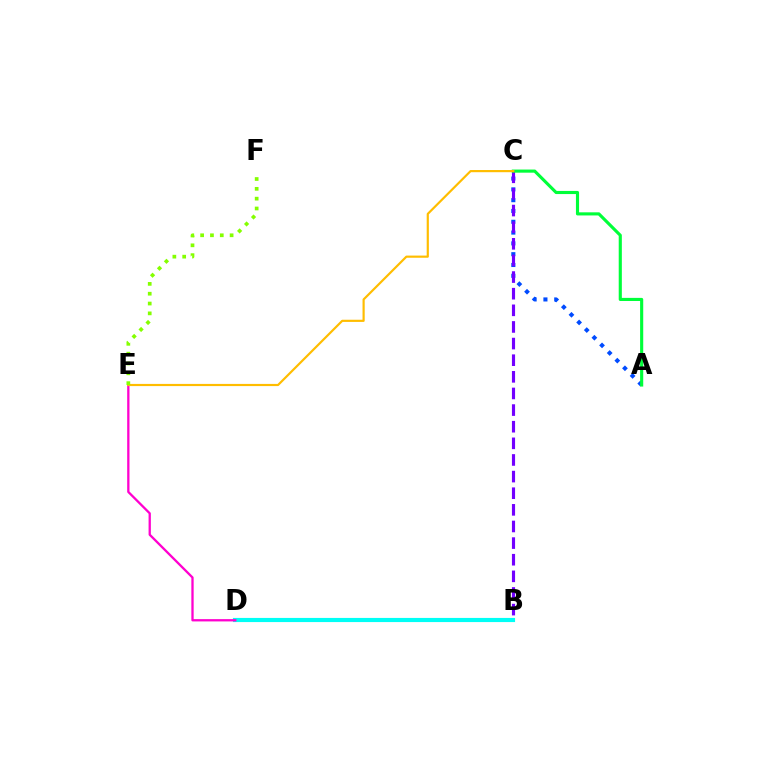{('A', 'C'): [{'color': '#004bff', 'line_style': 'dotted', 'thickness': 2.94}, {'color': '#00ff39', 'line_style': 'solid', 'thickness': 2.25}], ('B', 'D'): [{'color': '#ff0000', 'line_style': 'solid', 'thickness': 1.63}, {'color': '#00fff6', 'line_style': 'solid', 'thickness': 2.99}], ('B', 'C'): [{'color': '#7200ff', 'line_style': 'dashed', 'thickness': 2.26}], ('D', 'E'): [{'color': '#ff00cf', 'line_style': 'solid', 'thickness': 1.65}], ('C', 'E'): [{'color': '#ffbd00', 'line_style': 'solid', 'thickness': 1.57}], ('E', 'F'): [{'color': '#84ff00', 'line_style': 'dotted', 'thickness': 2.67}]}